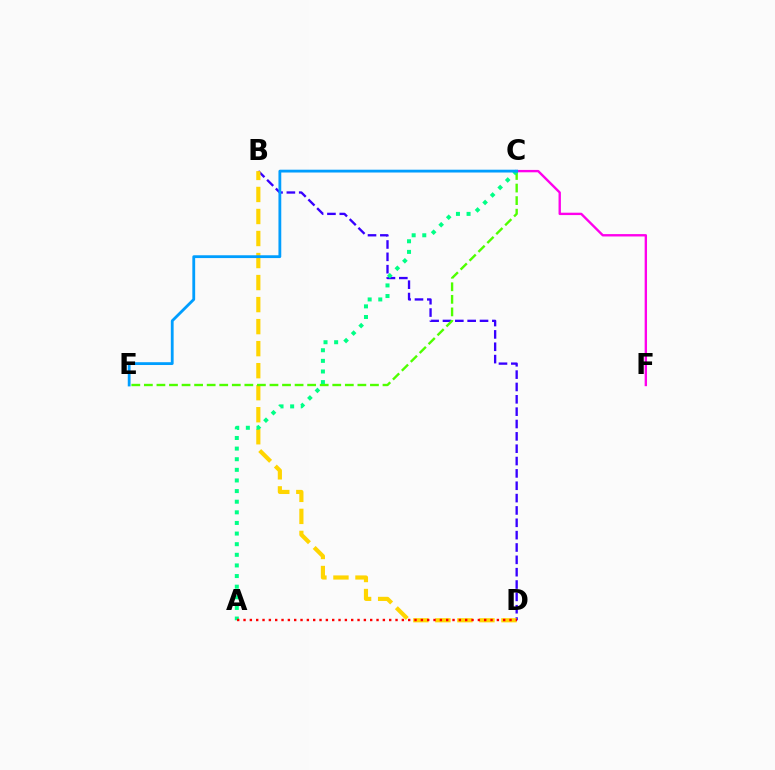{('B', 'D'): [{'color': '#3700ff', 'line_style': 'dashed', 'thickness': 1.68}, {'color': '#ffd500', 'line_style': 'dashed', 'thickness': 2.99}], ('C', 'E'): [{'color': '#4fff00', 'line_style': 'dashed', 'thickness': 1.71}, {'color': '#009eff', 'line_style': 'solid', 'thickness': 2.02}], ('A', 'C'): [{'color': '#00ff86', 'line_style': 'dotted', 'thickness': 2.89}], ('C', 'F'): [{'color': '#ff00ed', 'line_style': 'solid', 'thickness': 1.71}], ('A', 'D'): [{'color': '#ff0000', 'line_style': 'dotted', 'thickness': 1.72}]}